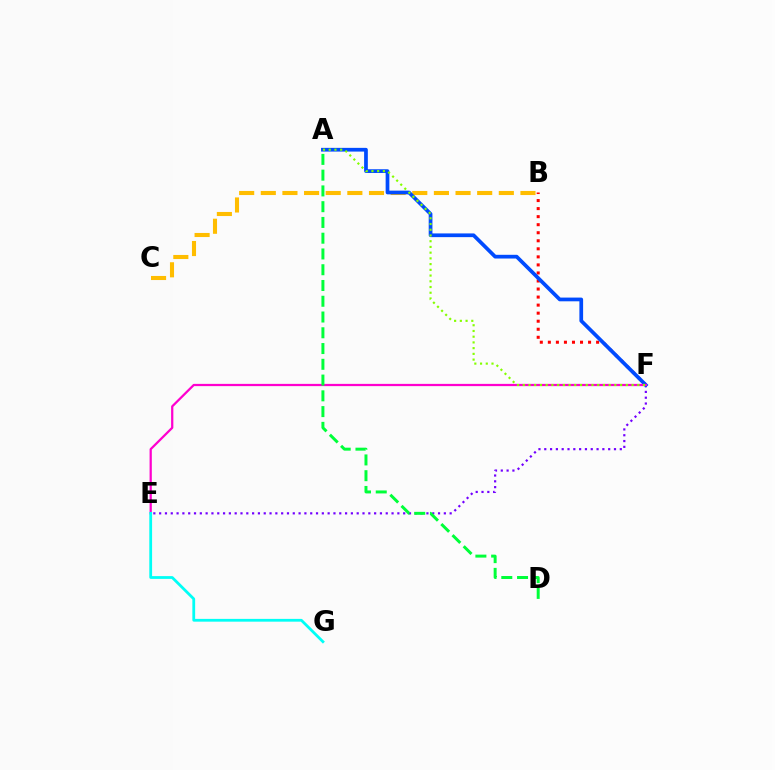{('B', 'F'): [{'color': '#ff0000', 'line_style': 'dotted', 'thickness': 2.19}], ('E', 'F'): [{'color': '#7200ff', 'line_style': 'dotted', 'thickness': 1.58}, {'color': '#ff00cf', 'line_style': 'solid', 'thickness': 1.62}], ('B', 'C'): [{'color': '#ffbd00', 'line_style': 'dashed', 'thickness': 2.94}], ('A', 'F'): [{'color': '#004bff', 'line_style': 'solid', 'thickness': 2.68}, {'color': '#84ff00', 'line_style': 'dotted', 'thickness': 1.56}], ('E', 'G'): [{'color': '#00fff6', 'line_style': 'solid', 'thickness': 2.0}], ('A', 'D'): [{'color': '#00ff39', 'line_style': 'dashed', 'thickness': 2.14}]}